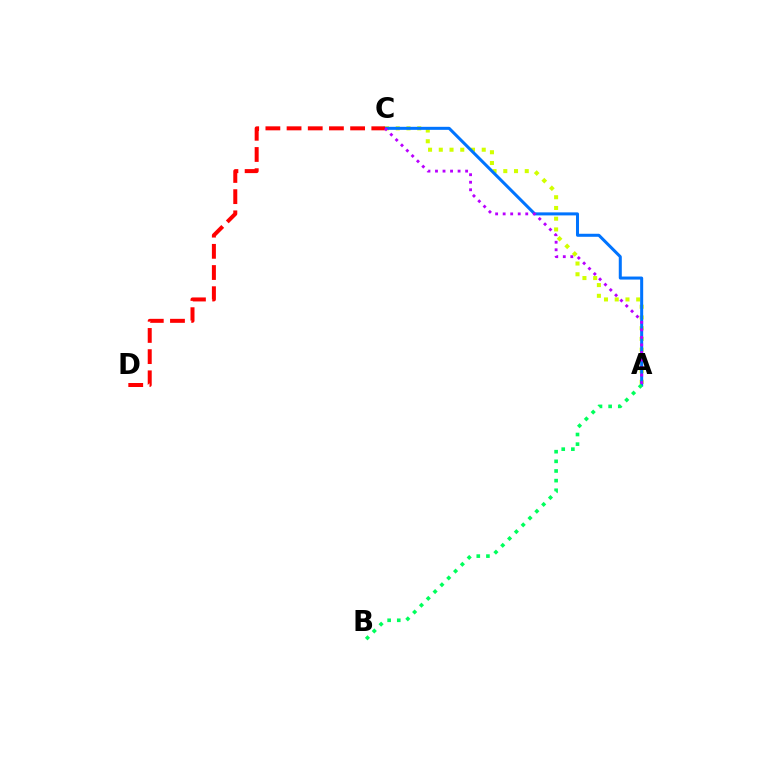{('A', 'C'): [{'color': '#d1ff00', 'line_style': 'dotted', 'thickness': 2.92}, {'color': '#0074ff', 'line_style': 'solid', 'thickness': 2.18}, {'color': '#b900ff', 'line_style': 'dotted', 'thickness': 2.05}], ('C', 'D'): [{'color': '#ff0000', 'line_style': 'dashed', 'thickness': 2.88}], ('A', 'B'): [{'color': '#00ff5c', 'line_style': 'dotted', 'thickness': 2.62}]}